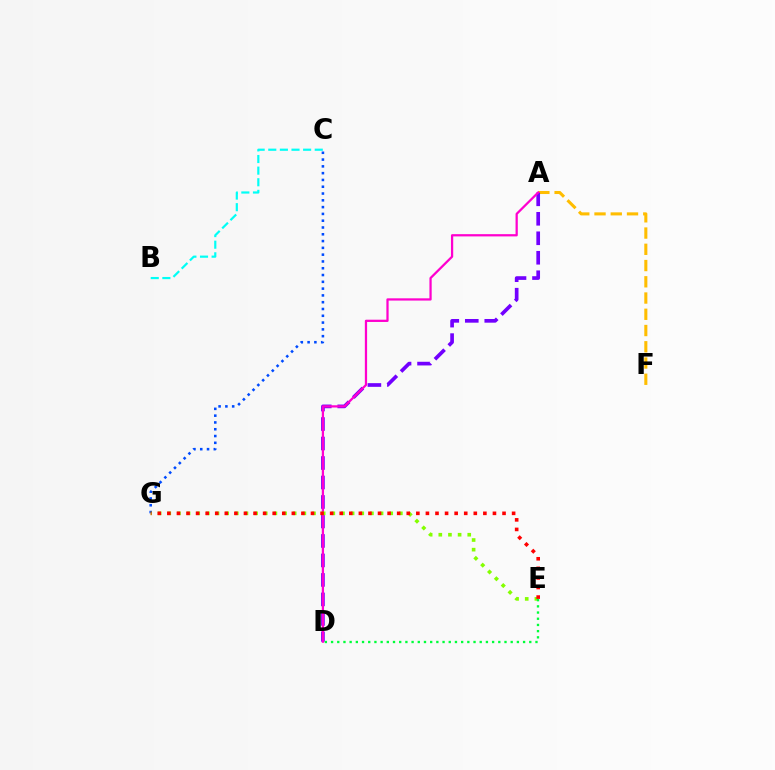{('B', 'C'): [{'color': '#00fff6', 'line_style': 'dashed', 'thickness': 1.58}], ('A', 'F'): [{'color': '#ffbd00', 'line_style': 'dashed', 'thickness': 2.21}], ('A', 'D'): [{'color': '#7200ff', 'line_style': 'dashed', 'thickness': 2.65}, {'color': '#ff00cf', 'line_style': 'solid', 'thickness': 1.62}], ('C', 'G'): [{'color': '#004bff', 'line_style': 'dotted', 'thickness': 1.85}], ('E', 'G'): [{'color': '#84ff00', 'line_style': 'dotted', 'thickness': 2.62}, {'color': '#ff0000', 'line_style': 'dotted', 'thickness': 2.6}], ('D', 'E'): [{'color': '#00ff39', 'line_style': 'dotted', 'thickness': 1.68}]}